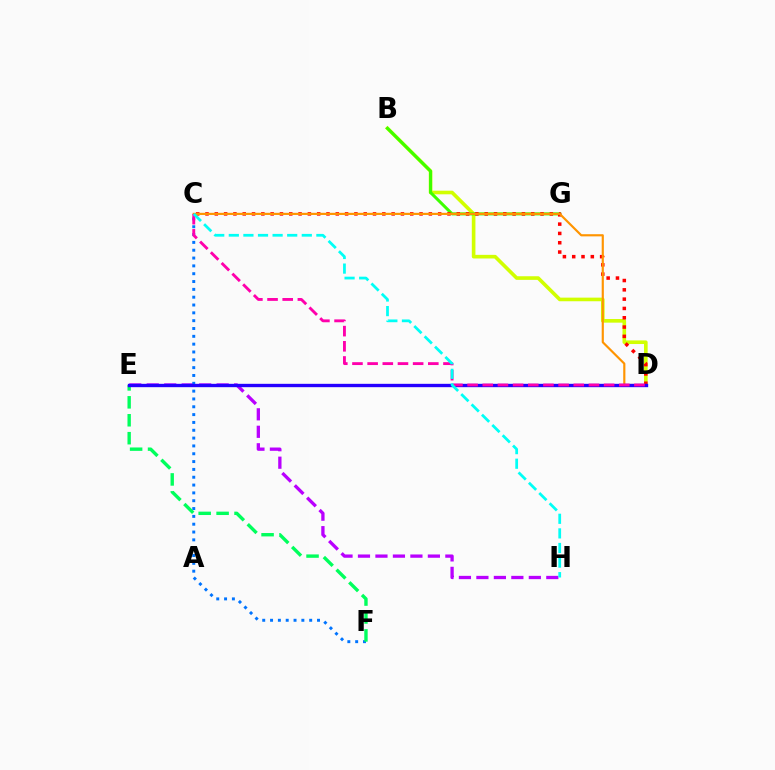{('B', 'D'): [{'color': '#d1ff00', 'line_style': 'solid', 'thickness': 2.61}], ('E', 'H'): [{'color': '#b900ff', 'line_style': 'dashed', 'thickness': 2.37}], ('B', 'G'): [{'color': '#3dff00', 'line_style': 'solid', 'thickness': 2.19}], ('C', 'D'): [{'color': '#ff0000', 'line_style': 'dotted', 'thickness': 2.53}, {'color': '#ff9400', 'line_style': 'solid', 'thickness': 1.56}, {'color': '#ff00ac', 'line_style': 'dashed', 'thickness': 2.06}], ('C', 'F'): [{'color': '#0074ff', 'line_style': 'dotted', 'thickness': 2.13}], ('E', 'F'): [{'color': '#00ff5c', 'line_style': 'dashed', 'thickness': 2.44}], ('D', 'E'): [{'color': '#2500ff', 'line_style': 'solid', 'thickness': 2.42}], ('C', 'H'): [{'color': '#00fff6', 'line_style': 'dashed', 'thickness': 1.98}]}